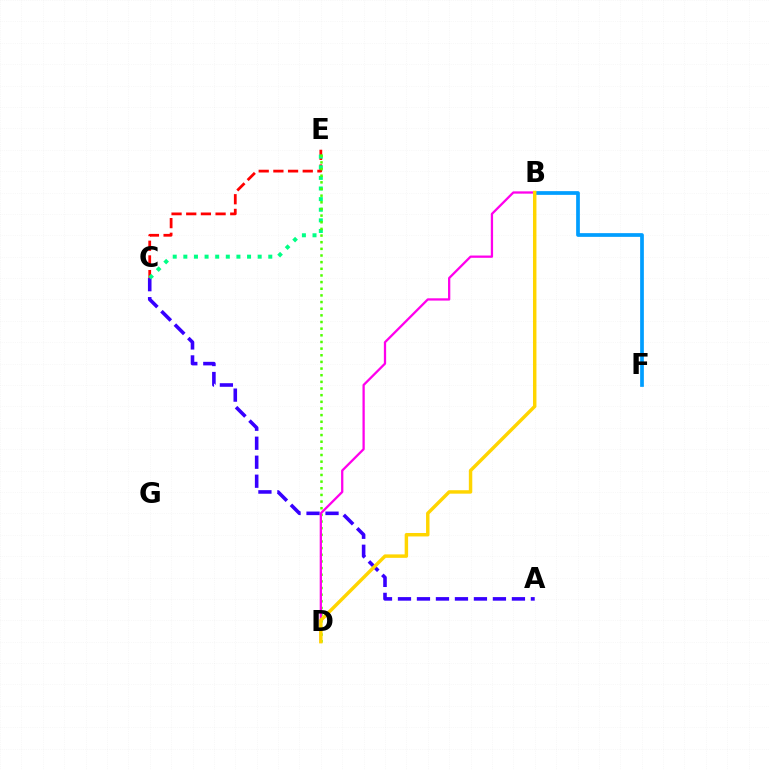{('A', 'C'): [{'color': '#3700ff', 'line_style': 'dashed', 'thickness': 2.58}], ('B', 'F'): [{'color': '#009eff', 'line_style': 'solid', 'thickness': 2.67}], ('C', 'E'): [{'color': '#ff0000', 'line_style': 'dashed', 'thickness': 1.99}, {'color': '#00ff86', 'line_style': 'dotted', 'thickness': 2.88}], ('D', 'E'): [{'color': '#4fff00', 'line_style': 'dotted', 'thickness': 1.81}], ('B', 'D'): [{'color': '#ff00ed', 'line_style': 'solid', 'thickness': 1.64}, {'color': '#ffd500', 'line_style': 'solid', 'thickness': 2.48}]}